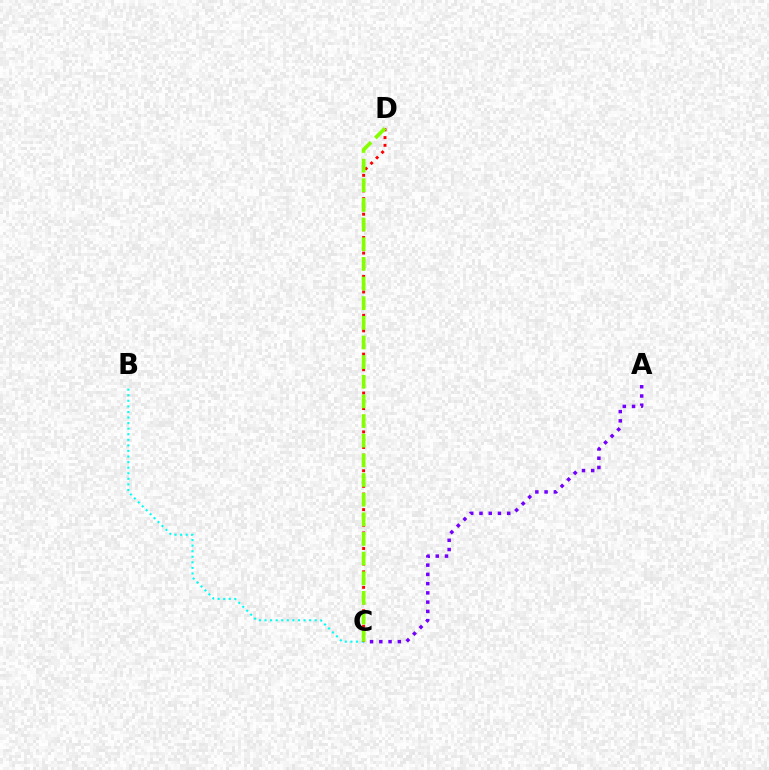{('A', 'C'): [{'color': '#7200ff', 'line_style': 'dotted', 'thickness': 2.51}], ('B', 'C'): [{'color': '#00fff6', 'line_style': 'dotted', 'thickness': 1.51}], ('C', 'D'): [{'color': '#ff0000', 'line_style': 'dotted', 'thickness': 2.11}, {'color': '#84ff00', 'line_style': 'dashed', 'thickness': 2.67}]}